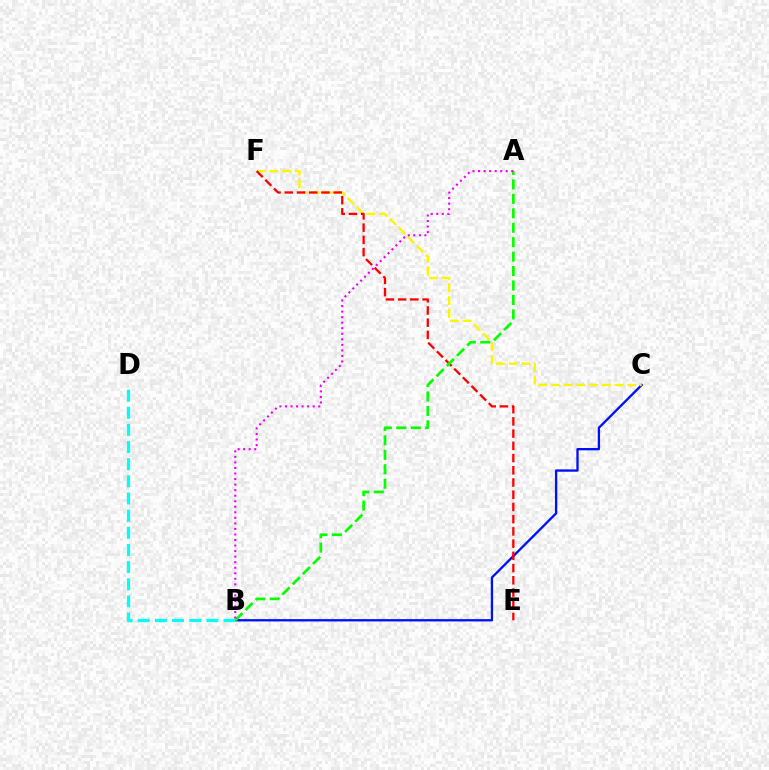{('B', 'C'): [{'color': '#0010ff', 'line_style': 'solid', 'thickness': 1.68}], ('C', 'F'): [{'color': '#fcf500', 'line_style': 'dashed', 'thickness': 1.73}], ('E', 'F'): [{'color': '#ff0000', 'line_style': 'dashed', 'thickness': 1.66}], ('A', 'B'): [{'color': '#08ff00', 'line_style': 'dashed', 'thickness': 1.96}, {'color': '#ee00ff', 'line_style': 'dotted', 'thickness': 1.51}], ('B', 'D'): [{'color': '#00fff6', 'line_style': 'dashed', 'thickness': 2.33}]}